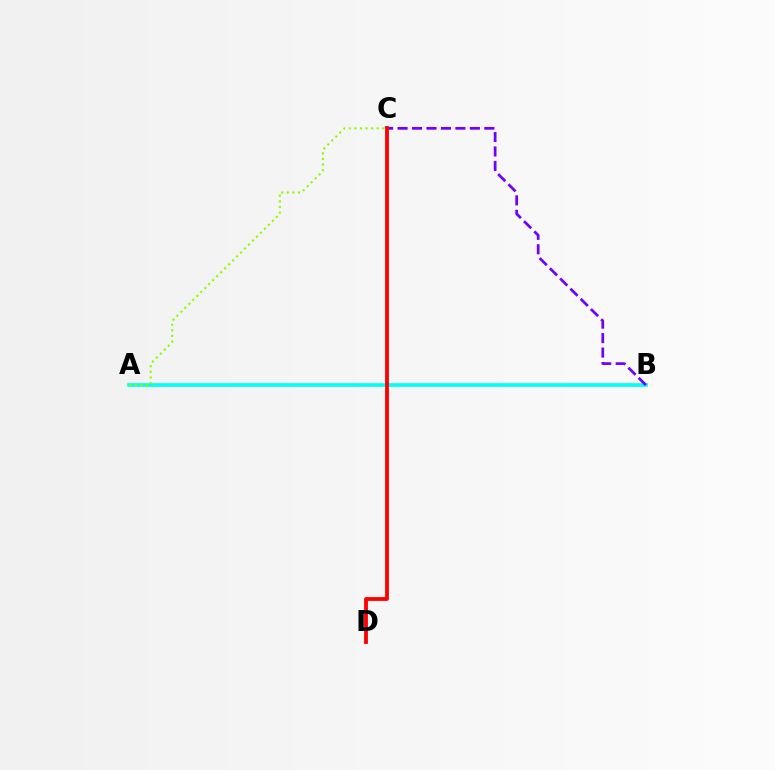{('A', 'B'): [{'color': '#00fff6', 'line_style': 'solid', 'thickness': 2.64}], ('B', 'C'): [{'color': '#7200ff', 'line_style': 'dashed', 'thickness': 1.97}], ('C', 'D'): [{'color': '#ff0000', 'line_style': 'solid', 'thickness': 2.76}], ('A', 'C'): [{'color': '#84ff00', 'line_style': 'dotted', 'thickness': 1.52}]}